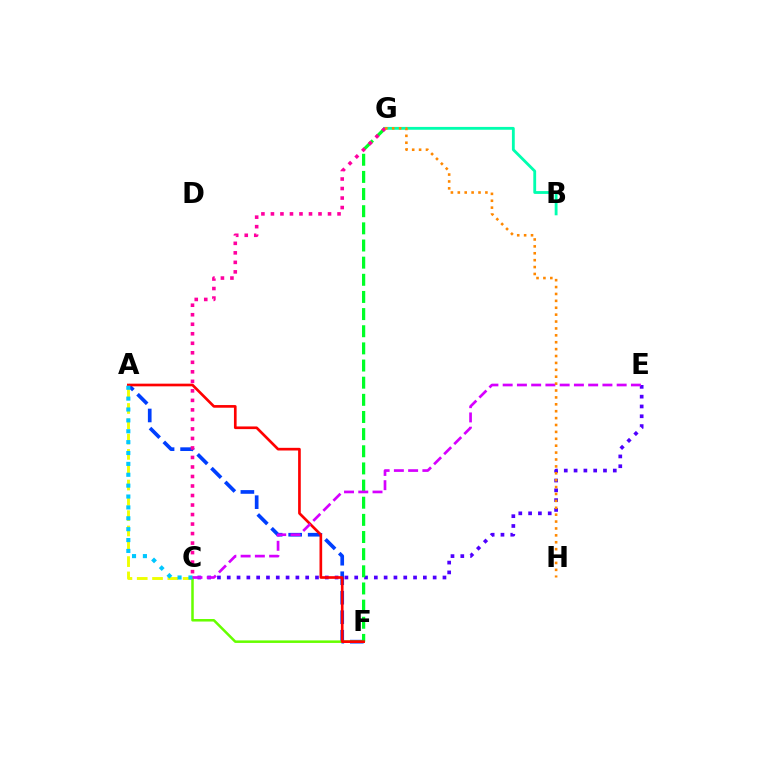{('B', 'G'): [{'color': '#00ffaf', 'line_style': 'solid', 'thickness': 2.04}], ('A', 'F'): [{'color': '#003fff', 'line_style': 'dashed', 'thickness': 2.65}, {'color': '#ff0000', 'line_style': 'solid', 'thickness': 1.92}], ('A', 'C'): [{'color': '#eeff00', 'line_style': 'dashed', 'thickness': 2.08}, {'color': '#00c7ff', 'line_style': 'dotted', 'thickness': 2.96}], ('C', 'F'): [{'color': '#66ff00', 'line_style': 'solid', 'thickness': 1.82}], ('C', 'E'): [{'color': '#4f00ff', 'line_style': 'dotted', 'thickness': 2.66}, {'color': '#d600ff', 'line_style': 'dashed', 'thickness': 1.94}], ('F', 'G'): [{'color': '#00ff27', 'line_style': 'dashed', 'thickness': 2.33}], ('C', 'G'): [{'color': '#ff00a0', 'line_style': 'dotted', 'thickness': 2.59}], ('G', 'H'): [{'color': '#ff8800', 'line_style': 'dotted', 'thickness': 1.87}]}